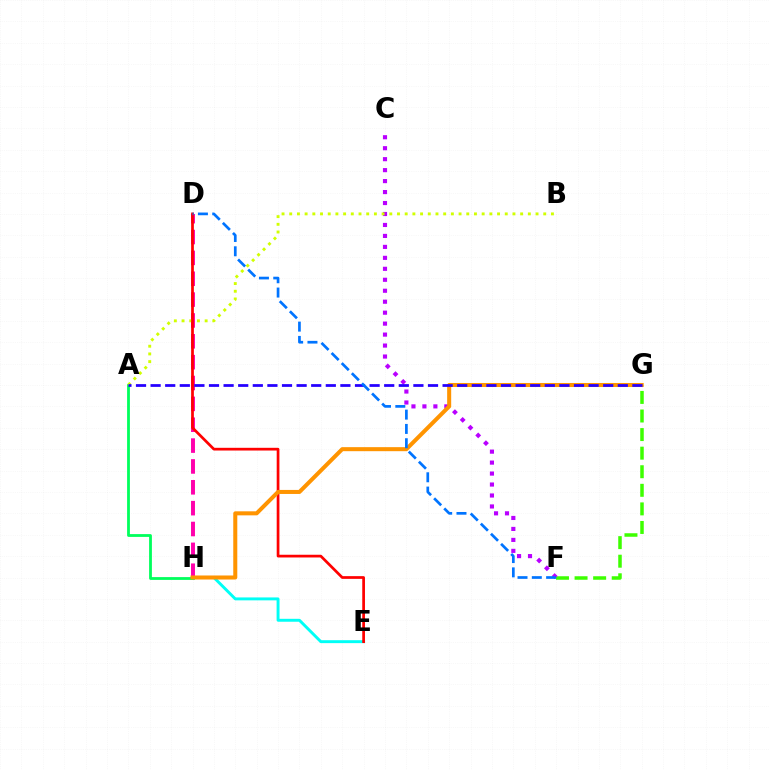{('F', 'G'): [{'color': '#3dff00', 'line_style': 'dashed', 'thickness': 2.52}], ('C', 'F'): [{'color': '#b900ff', 'line_style': 'dotted', 'thickness': 2.98}], ('D', 'H'): [{'color': '#ff00ac', 'line_style': 'dashed', 'thickness': 2.83}], ('A', 'H'): [{'color': '#00ff5c', 'line_style': 'solid', 'thickness': 2.02}], ('A', 'B'): [{'color': '#d1ff00', 'line_style': 'dotted', 'thickness': 2.09}], ('E', 'H'): [{'color': '#00fff6', 'line_style': 'solid', 'thickness': 2.11}], ('D', 'E'): [{'color': '#ff0000', 'line_style': 'solid', 'thickness': 1.96}], ('G', 'H'): [{'color': '#ff9400', 'line_style': 'solid', 'thickness': 2.9}], ('A', 'G'): [{'color': '#2500ff', 'line_style': 'dashed', 'thickness': 1.98}], ('D', 'F'): [{'color': '#0074ff', 'line_style': 'dashed', 'thickness': 1.94}]}